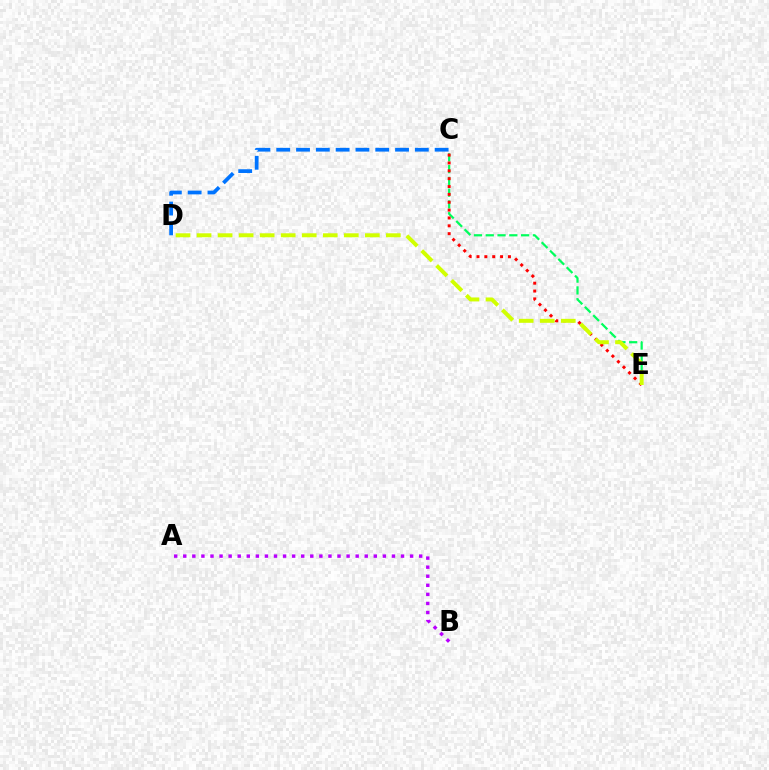{('C', 'E'): [{'color': '#00ff5c', 'line_style': 'dashed', 'thickness': 1.6}, {'color': '#ff0000', 'line_style': 'dotted', 'thickness': 2.13}], ('D', 'E'): [{'color': '#d1ff00', 'line_style': 'dashed', 'thickness': 2.86}], ('A', 'B'): [{'color': '#b900ff', 'line_style': 'dotted', 'thickness': 2.47}], ('C', 'D'): [{'color': '#0074ff', 'line_style': 'dashed', 'thickness': 2.69}]}